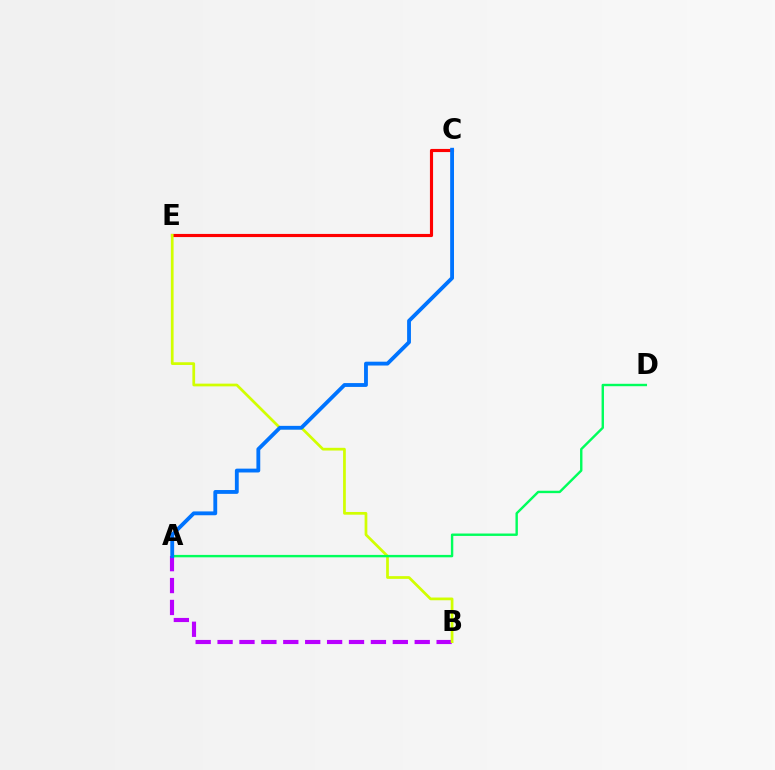{('A', 'B'): [{'color': '#b900ff', 'line_style': 'dashed', 'thickness': 2.98}], ('C', 'E'): [{'color': '#ff0000', 'line_style': 'solid', 'thickness': 2.26}], ('B', 'E'): [{'color': '#d1ff00', 'line_style': 'solid', 'thickness': 1.96}], ('A', 'D'): [{'color': '#00ff5c', 'line_style': 'solid', 'thickness': 1.73}], ('A', 'C'): [{'color': '#0074ff', 'line_style': 'solid', 'thickness': 2.76}]}